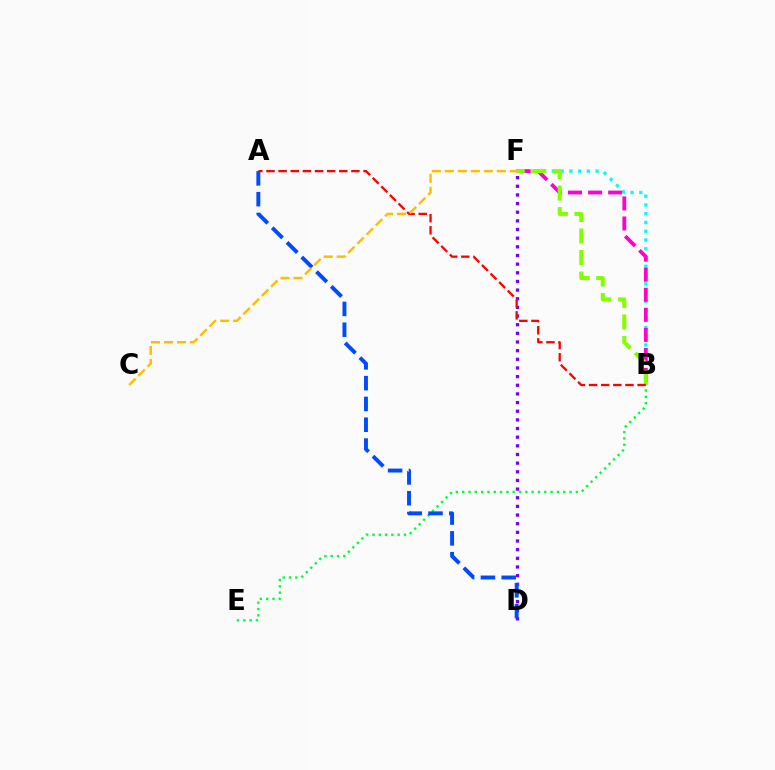{('B', 'E'): [{'color': '#00ff39', 'line_style': 'dotted', 'thickness': 1.72}], ('B', 'F'): [{'color': '#00fff6', 'line_style': 'dotted', 'thickness': 2.38}, {'color': '#ff00cf', 'line_style': 'dashed', 'thickness': 2.73}, {'color': '#84ff00', 'line_style': 'dashed', 'thickness': 2.92}], ('D', 'F'): [{'color': '#7200ff', 'line_style': 'dotted', 'thickness': 2.35}], ('A', 'B'): [{'color': '#ff0000', 'line_style': 'dashed', 'thickness': 1.65}], ('A', 'D'): [{'color': '#004bff', 'line_style': 'dashed', 'thickness': 2.83}], ('C', 'F'): [{'color': '#ffbd00', 'line_style': 'dashed', 'thickness': 1.77}]}